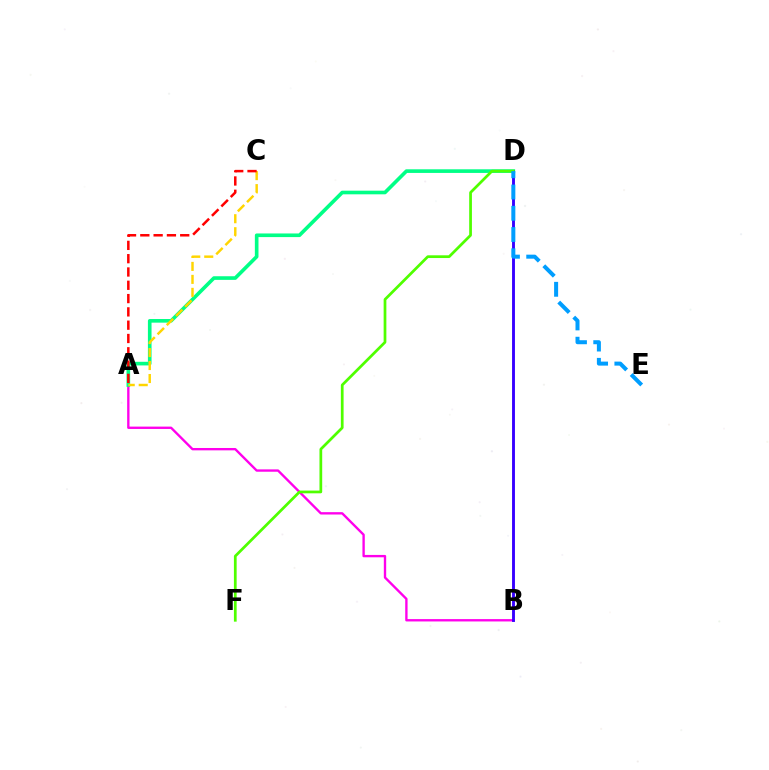{('A', 'B'): [{'color': '#ff00ed', 'line_style': 'solid', 'thickness': 1.7}], ('A', 'D'): [{'color': '#00ff86', 'line_style': 'solid', 'thickness': 2.62}], ('B', 'D'): [{'color': '#3700ff', 'line_style': 'solid', 'thickness': 2.08}], ('A', 'C'): [{'color': '#ffd500', 'line_style': 'dashed', 'thickness': 1.76}, {'color': '#ff0000', 'line_style': 'dashed', 'thickness': 1.81}], ('D', 'F'): [{'color': '#4fff00', 'line_style': 'solid', 'thickness': 1.97}], ('D', 'E'): [{'color': '#009eff', 'line_style': 'dashed', 'thickness': 2.89}]}